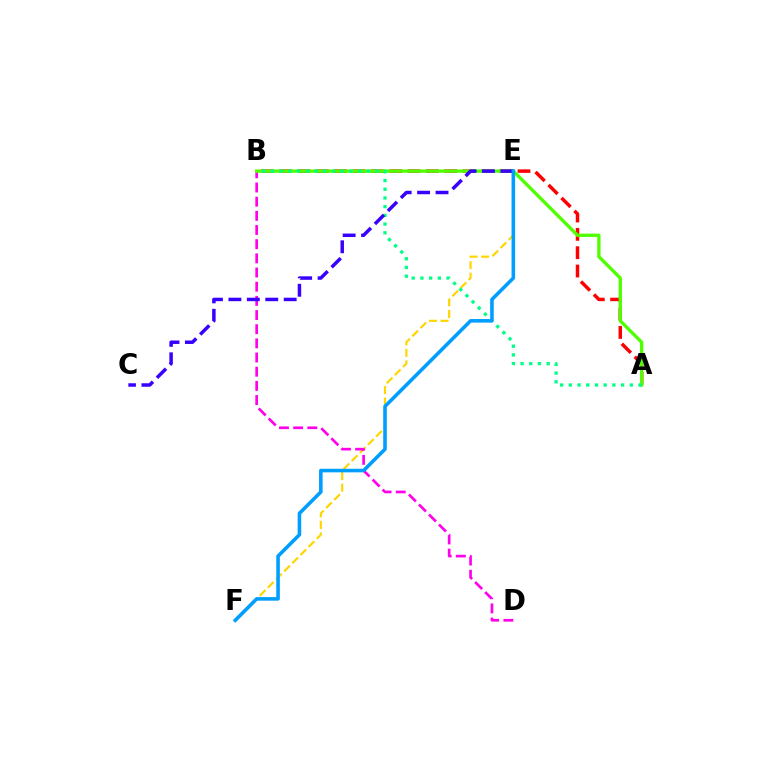{('A', 'B'): [{'color': '#ff0000', 'line_style': 'dashed', 'thickness': 2.49}, {'color': '#4fff00', 'line_style': 'solid', 'thickness': 2.4}, {'color': '#00ff86', 'line_style': 'dotted', 'thickness': 2.37}], ('E', 'F'): [{'color': '#ffd500', 'line_style': 'dashed', 'thickness': 1.57}, {'color': '#009eff', 'line_style': 'solid', 'thickness': 2.57}], ('B', 'D'): [{'color': '#ff00ed', 'line_style': 'dashed', 'thickness': 1.93}], ('C', 'E'): [{'color': '#3700ff', 'line_style': 'dashed', 'thickness': 2.5}]}